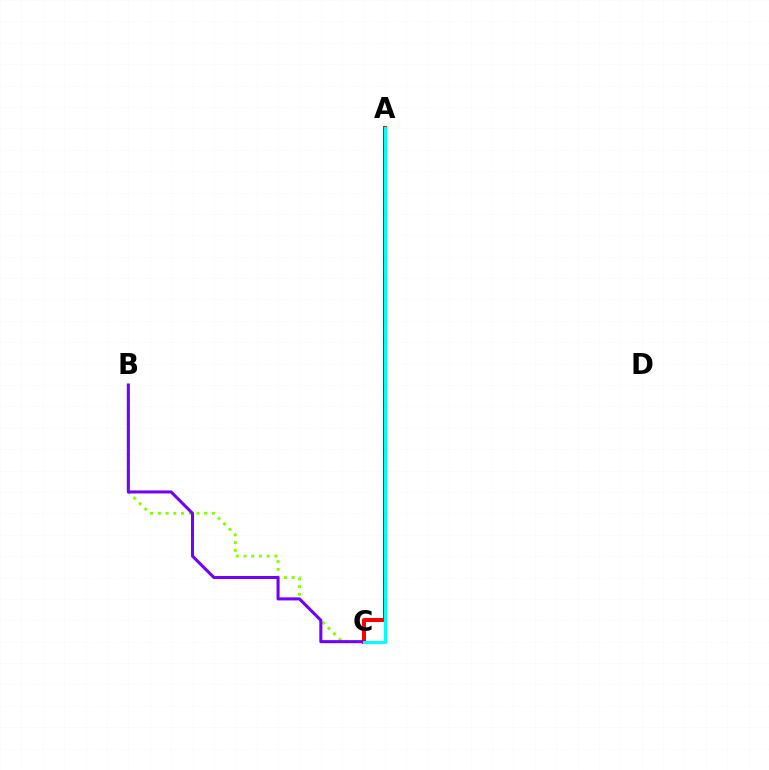{('B', 'C'): [{'color': '#84ff00', 'line_style': 'dotted', 'thickness': 2.1}, {'color': '#7200ff', 'line_style': 'solid', 'thickness': 2.19}], ('A', 'C'): [{'color': '#ff0000', 'line_style': 'solid', 'thickness': 2.87}, {'color': '#00fff6', 'line_style': 'solid', 'thickness': 2.19}]}